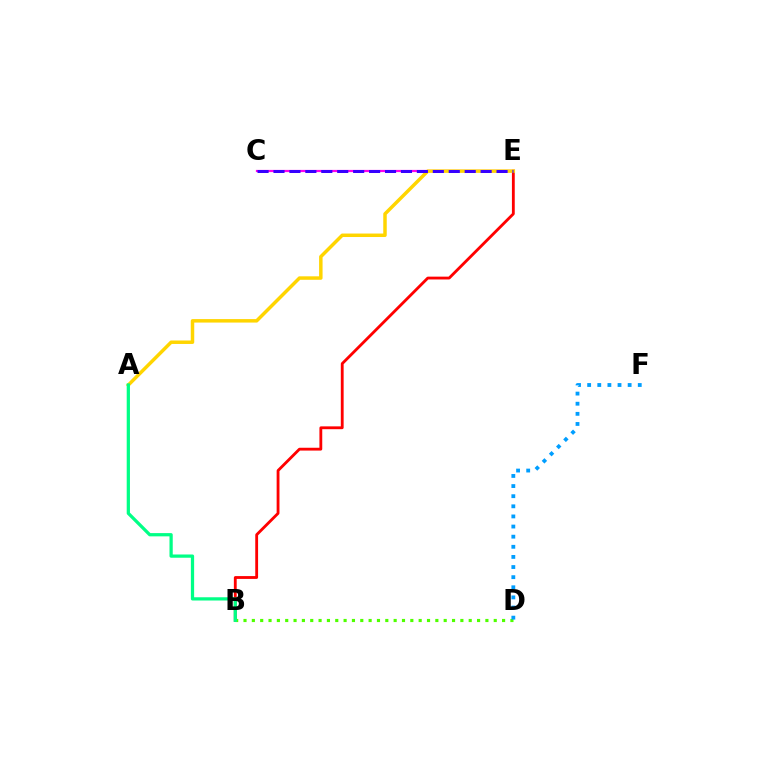{('B', 'E'): [{'color': '#ff0000', 'line_style': 'solid', 'thickness': 2.04}], ('B', 'D'): [{'color': '#4fff00', 'line_style': 'dotted', 'thickness': 2.27}], ('C', 'E'): [{'color': '#ff00ed', 'line_style': 'solid', 'thickness': 1.59}, {'color': '#3700ff', 'line_style': 'dashed', 'thickness': 2.16}], ('A', 'E'): [{'color': '#ffd500', 'line_style': 'solid', 'thickness': 2.5}], ('D', 'F'): [{'color': '#009eff', 'line_style': 'dotted', 'thickness': 2.75}], ('A', 'B'): [{'color': '#00ff86', 'line_style': 'solid', 'thickness': 2.34}]}